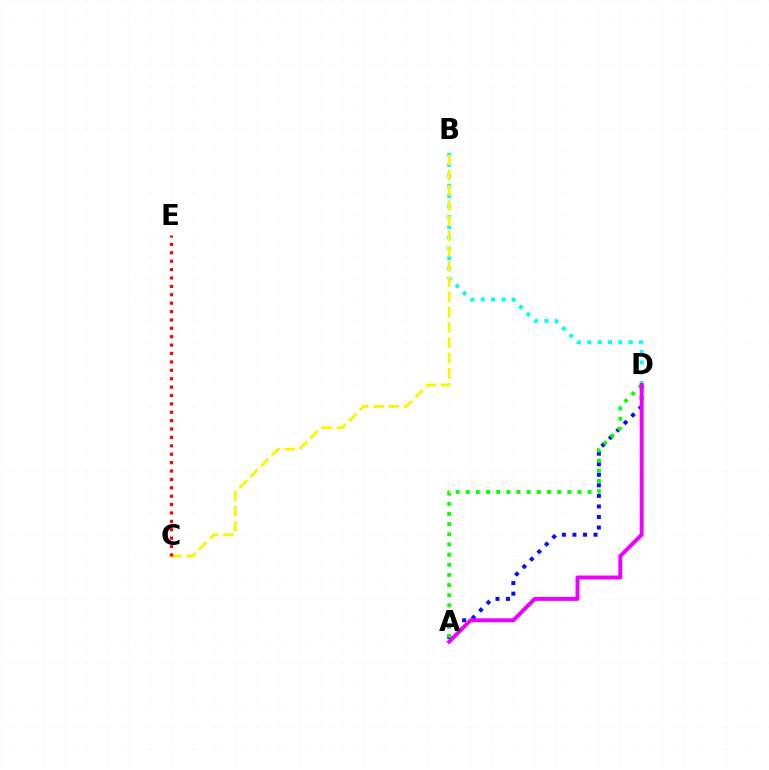{('A', 'D'): [{'color': '#0010ff', 'line_style': 'dotted', 'thickness': 2.87}, {'color': '#08ff00', 'line_style': 'dotted', 'thickness': 2.76}, {'color': '#ee00ff', 'line_style': 'solid', 'thickness': 2.83}], ('B', 'D'): [{'color': '#00fff6', 'line_style': 'dotted', 'thickness': 2.81}], ('B', 'C'): [{'color': '#fcf500', 'line_style': 'dashed', 'thickness': 2.07}], ('C', 'E'): [{'color': '#ff0000', 'line_style': 'dotted', 'thickness': 2.28}]}